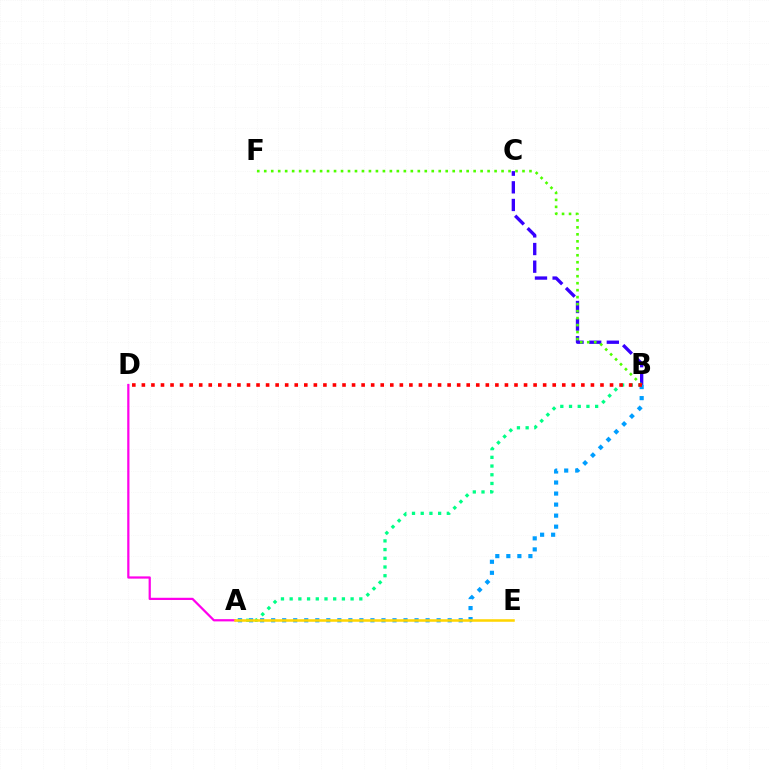{('A', 'B'): [{'color': '#00ff86', 'line_style': 'dotted', 'thickness': 2.37}, {'color': '#009eff', 'line_style': 'dotted', 'thickness': 3.0}], ('B', 'C'): [{'color': '#3700ff', 'line_style': 'dashed', 'thickness': 2.4}], ('B', 'F'): [{'color': '#4fff00', 'line_style': 'dotted', 'thickness': 1.9}], ('A', 'D'): [{'color': '#ff00ed', 'line_style': 'solid', 'thickness': 1.61}], ('A', 'E'): [{'color': '#ffd500', 'line_style': 'solid', 'thickness': 1.83}], ('B', 'D'): [{'color': '#ff0000', 'line_style': 'dotted', 'thickness': 2.6}]}